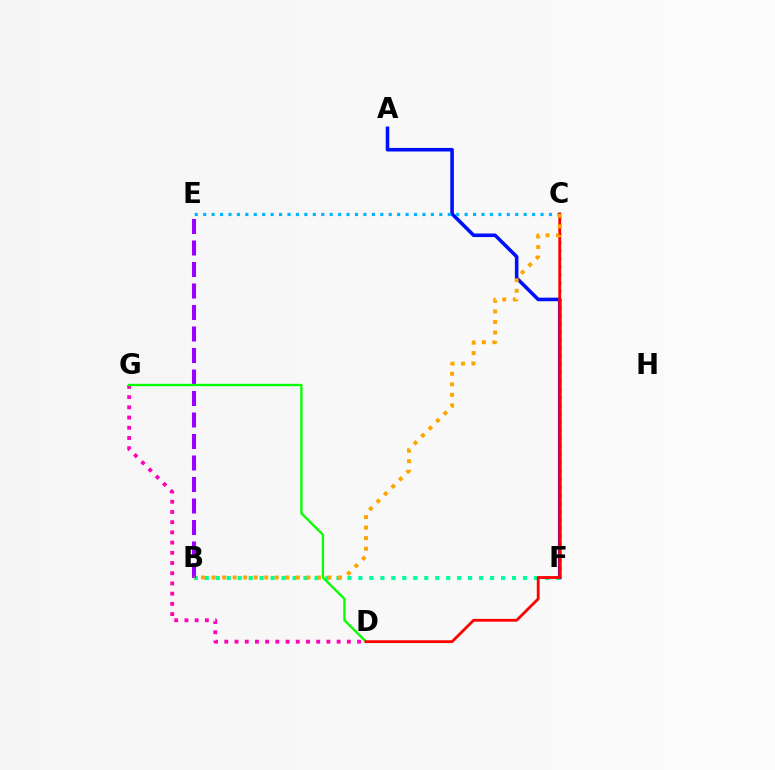{('C', 'F'): [{'color': '#b3ff00', 'line_style': 'dotted', 'thickness': 2.22}], ('A', 'F'): [{'color': '#0010ff', 'line_style': 'solid', 'thickness': 2.57}], ('B', 'F'): [{'color': '#00ff9d', 'line_style': 'dotted', 'thickness': 2.98}], ('C', 'E'): [{'color': '#00b5ff', 'line_style': 'dotted', 'thickness': 2.29}], ('B', 'E'): [{'color': '#9b00ff', 'line_style': 'dashed', 'thickness': 2.92}], ('D', 'G'): [{'color': '#ff00bd', 'line_style': 'dotted', 'thickness': 2.77}, {'color': '#08ff00', 'line_style': 'solid', 'thickness': 1.68}], ('C', 'D'): [{'color': '#ff0000', 'line_style': 'solid', 'thickness': 2.02}], ('B', 'C'): [{'color': '#ffa500', 'line_style': 'dotted', 'thickness': 2.86}]}